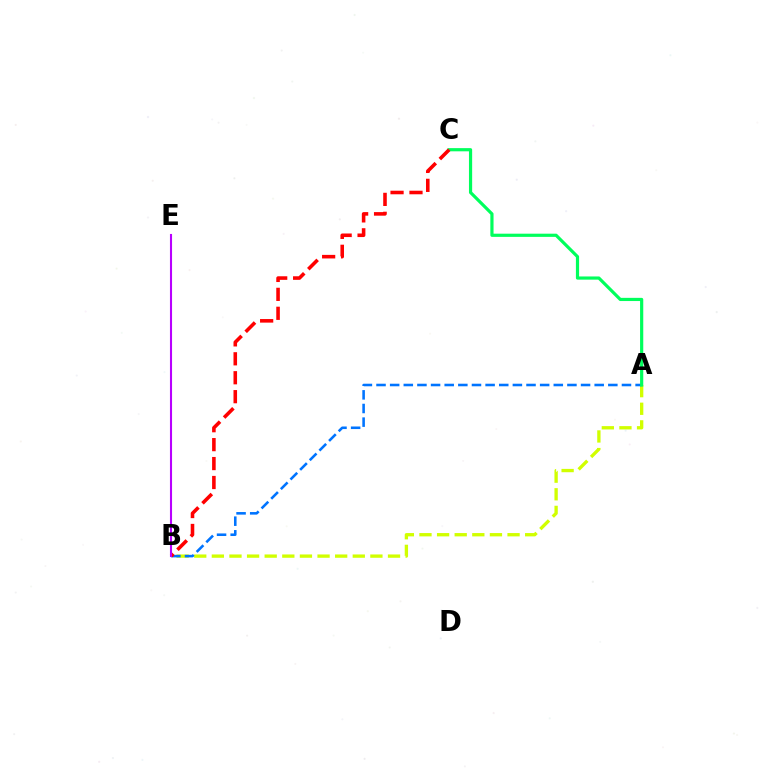{('A', 'B'): [{'color': '#d1ff00', 'line_style': 'dashed', 'thickness': 2.39}, {'color': '#0074ff', 'line_style': 'dashed', 'thickness': 1.85}], ('A', 'C'): [{'color': '#00ff5c', 'line_style': 'solid', 'thickness': 2.3}], ('B', 'C'): [{'color': '#ff0000', 'line_style': 'dashed', 'thickness': 2.57}], ('B', 'E'): [{'color': '#b900ff', 'line_style': 'solid', 'thickness': 1.51}]}